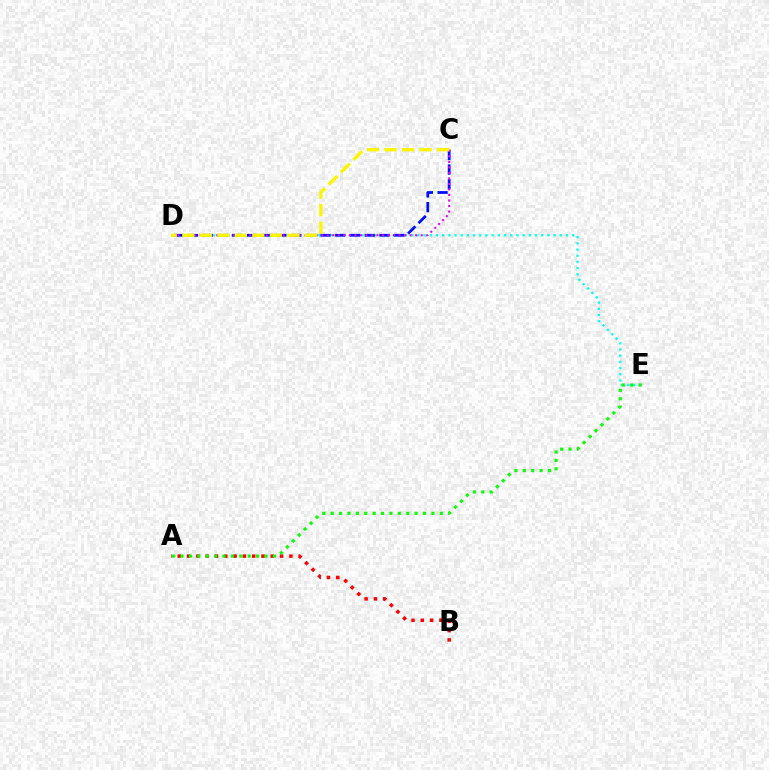{('D', 'E'): [{'color': '#00fff6', 'line_style': 'dotted', 'thickness': 1.68}], ('A', 'B'): [{'color': '#ff0000', 'line_style': 'dotted', 'thickness': 2.53}], ('C', 'D'): [{'color': '#0010ff', 'line_style': 'dashed', 'thickness': 2.0}, {'color': '#ee00ff', 'line_style': 'dotted', 'thickness': 1.5}, {'color': '#fcf500', 'line_style': 'dashed', 'thickness': 2.38}], ('A', 'E'): [{'color': '#08ff00', 'line_style': 'dotted', 'thickness': 2.28}]}